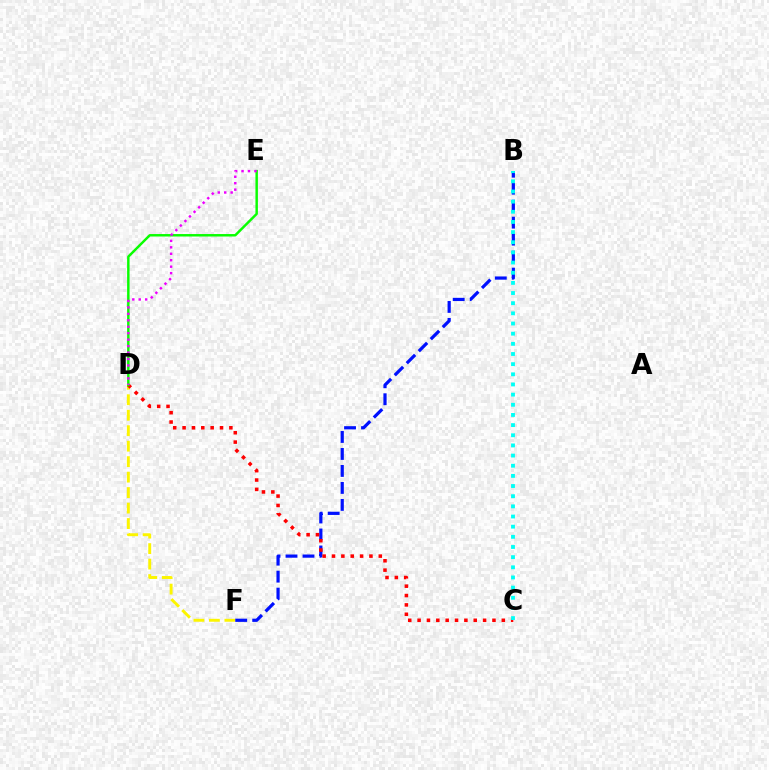{('D', 'F'): [{'color': '#fcf500', 'line_style': 'dashed', 'thickness': 2.1}], ('B', 'F'): [{'color': '#0010ff', 'line_style': 'dashed', 'thickness': 2.31}], ('C', 'D'): [{'color': '#ff0000', 'line_style': 'dotted', 'thickness': 2.54}], ('D', 'E'): [{'color': '#08ff00', 'line_style': 'solid', 'thickness': 1.77}, {'color': '#ee00ff', 'line_style': 'dotted', 'thickness': 1.75}], ('B', 'C'): [{'color': '#00fff6', 'line_style': 'dotted', 'thickness': 2.76}]}